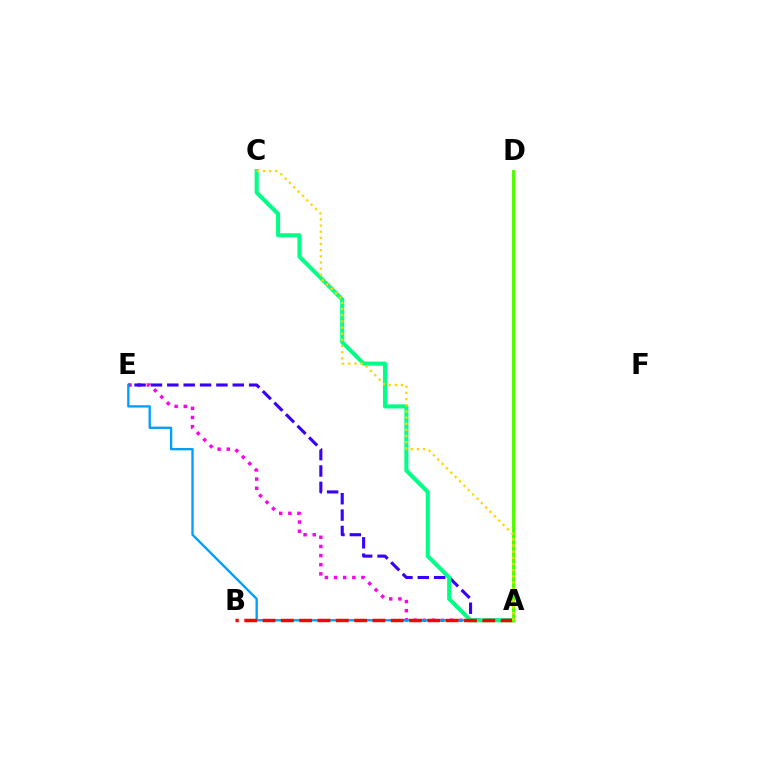{('A', 'E'): [{'color': '#ff00ed', 'line_style': 'dotted', 'thickness': 2.49}, {'color': '#3700ff', 'line_style': 'dashed', 'thickness': 2.22}, {'color': '#009eff', 'line_style': 'solid', 'thickness': 1.68}], ('A', 'C'): [{'color': '#00ff86', 'line_style': 'solid', 'thickness': 2.92}, {'color': '#ffd500', 'line_style': 'dotted', 'thickness': 1.67}], ('A', 'B'): [{'color': '#ff0000', 'line_style': 'dashed', 'thickness': 2.49}], ('A', 'D'): [{'color': '#4fff00', 'line_style': 'solid', 'thickness': 2.17}]}